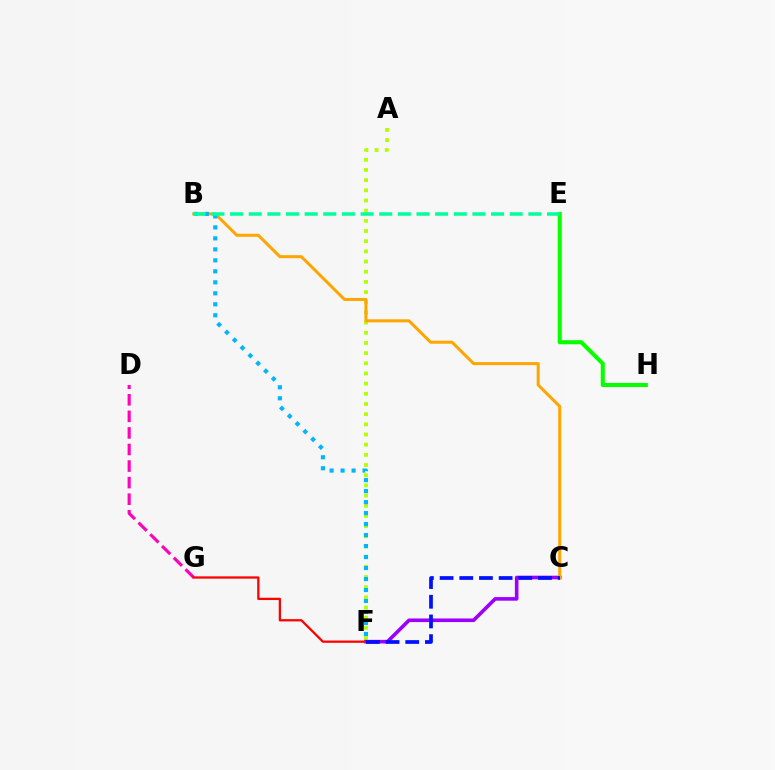{('A', 'F'): [{'color': '#b3ff00', 'line_style': 'dotted', 'thickness': 2.76}], ('D', 'G'): [{'color': '#ff00bd', 'line_style': 'dashed', 'thickness': 2.25}], ('C', 'F'): [{'color': '#9b00ff', 'line_style': 'solid', 'thickness': 2.6}, {'color': '#0010ff', 'line_style': 'dashed', 'thickness': 2.67}], ('E', 'H'): [{'color': '#08ff00', 'line_style': 'solid', 'thickness': 2.93}], ('B', 'C'): [{'color': '#ffa500', 'line_style': 'solid', 'thickness': 2.17}], ('F', 'G'): [{'color': '#ff0000', 'line_style': 'solid', 'thickness': 1.64}], ('B', 'F'): [{'color': '#00b5ff', 'line_style': 'dotted', 'thickness': 2.99}], ('B', 'E'): [{'color': '#00ff9d', 'line_style': 'dashed', 'thickness': 2.53}]}